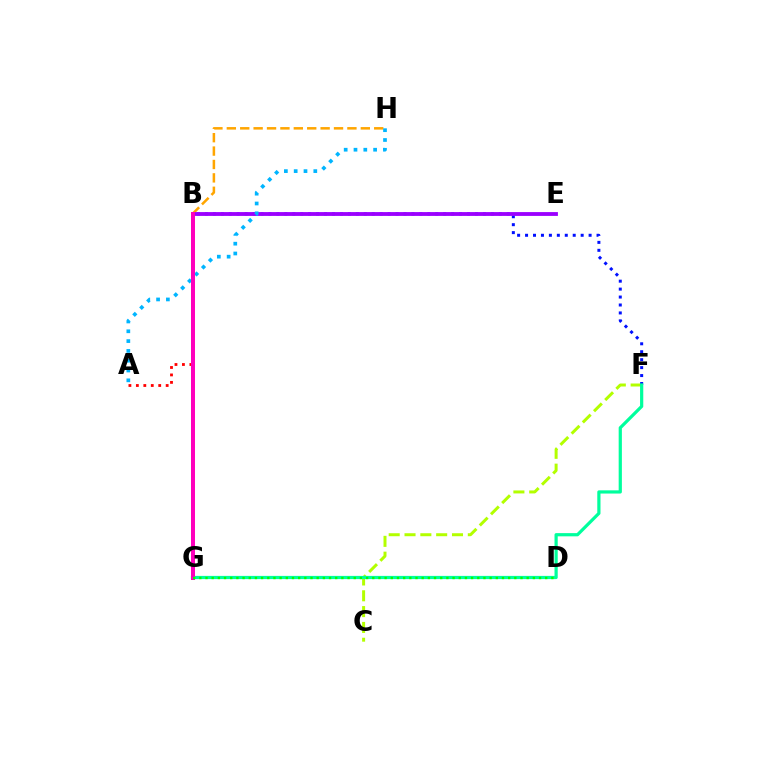{('C', 'F'): [{'color': '#b3ff00', 'line_style': 'dashed', 'thickness': 2.15}], ('B', 'F'): [{'color': '#0010ff', 'line_style': 'dotted', 'thickness': 2.16}], ('F', 'G'): [{'color': '#00ff9d', 'line_style': 'solid', 'thickness': 2.31}], ('B', 'H'): [{'color': '#ffa500', 'line_style': 'dashed', 'thickness': 1.82}], ('A', 'B'): [{'color': '#ff0000', 'line_style': 'dotted', 'thickness': 2.02}], ('B', 'E'): [{'color': '#9b00ff', 'line_style': 'solid', 'thickness': 2.76}], ('A', 'H'): [{'color': '#00b5ff', 'line_style': 'dotted', 'thickness': 2.67}], ('B', 'G'): [{'color': '#ff00bd', 'line_style': 'solid', 'thickness': 2.87}], ('D', 'G'): [{'color': '#08ff00', 'line_style': 'dotted', 'thickness': 1.68}]}